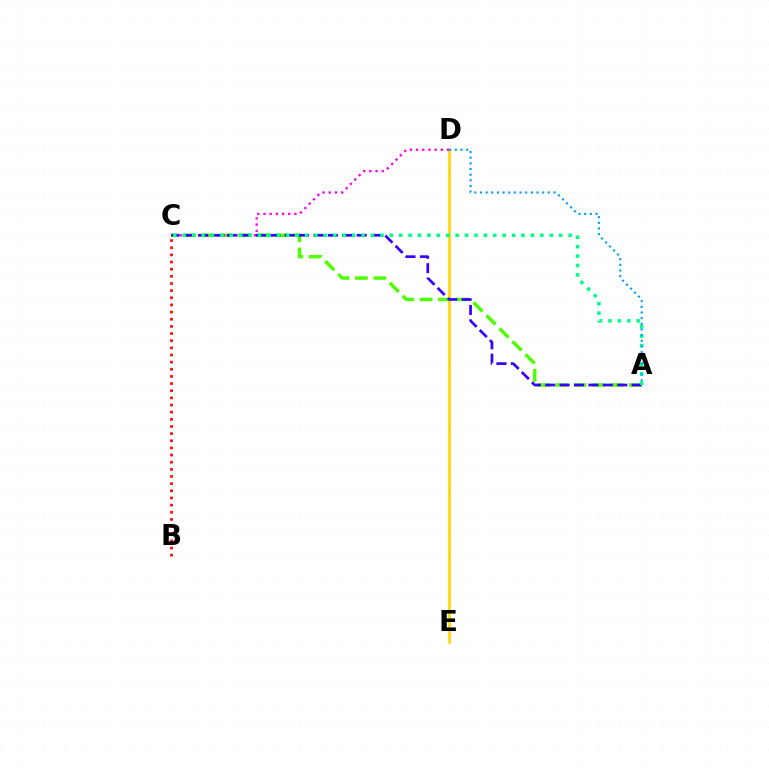{('D', 'E'): [{'color': '#ffd500', 'line_style': 'solid', 'thickness': 1.9}], ('A', 'C'): [{'color': '#4fff00', 'line_style': 'dashed', 'thickness': 2.5}, {'color': '#3700ff', 'line_style': 'dashed', 'thickness': 1.96}, {'color': '#00ff86', 'line_style': 'dotted', 'thickness': 2.56}], ('C', 'D'): [{'color': '#ff00ed', 'line_style': 'dotted', 'thickness': 1.68}], ('B', 'C'): [{'color': '#ff0000', 'line_style': 'dotted', 'thickness': 1.94}], ('A', 'D'): [{'color': '#009eff', 'line_style': 'dotted', 'thickness': 1.54}]}